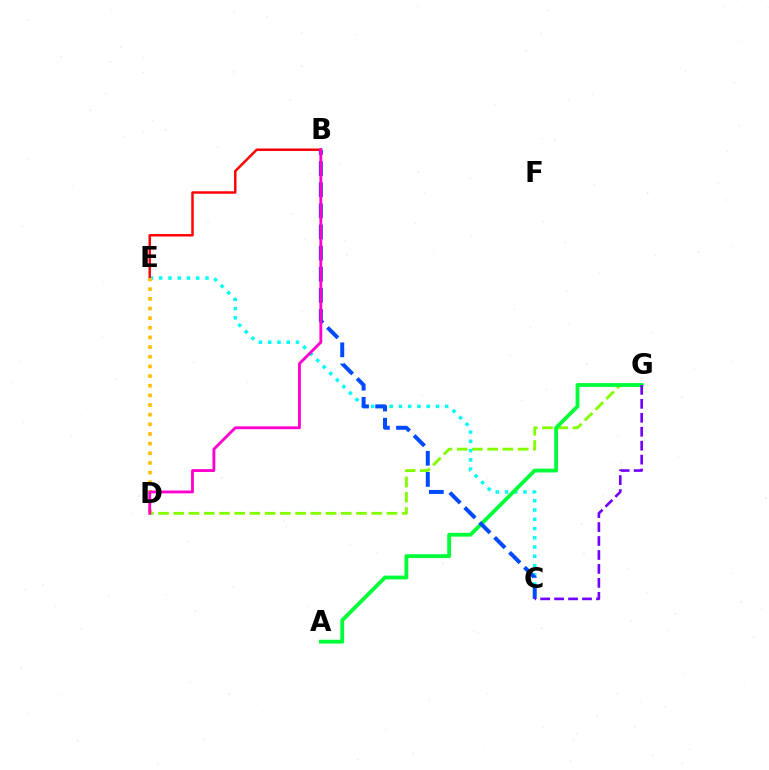{('D', 'G'): [{'color': '#84ff00', 'line_style': 'dashed', 'thickness': 2.07}], ('C', 'E'): [{'color': '#00fff6', 'line_style': 'dotted', 'thickness': 2.51}], ('B', 'E'): [{'color': '#ff0000', 'line_style': 'solid', 'thickness': 1.78}], ('A', 'G'): [{'color': '#00ff39', 'line_style': 'solid', 'thickness': 2.75}], ('D', 'E'): [{'color': '#ffbd00', 'line_style': 'dotted', 'thickness': 2.62}], ('B', 'C'): [{'color': '#004bff', 'line_style': 'dashed', 'thickness': 2.87}], ('B', 'D'): [{'color': '#ff00cf', 'line_style': 'solid', 'thickness': 2.05}], ('C', 'G'): [{'color': '#7200ff', 'line_style': 'dashed', 'thickness': 1.9}]}